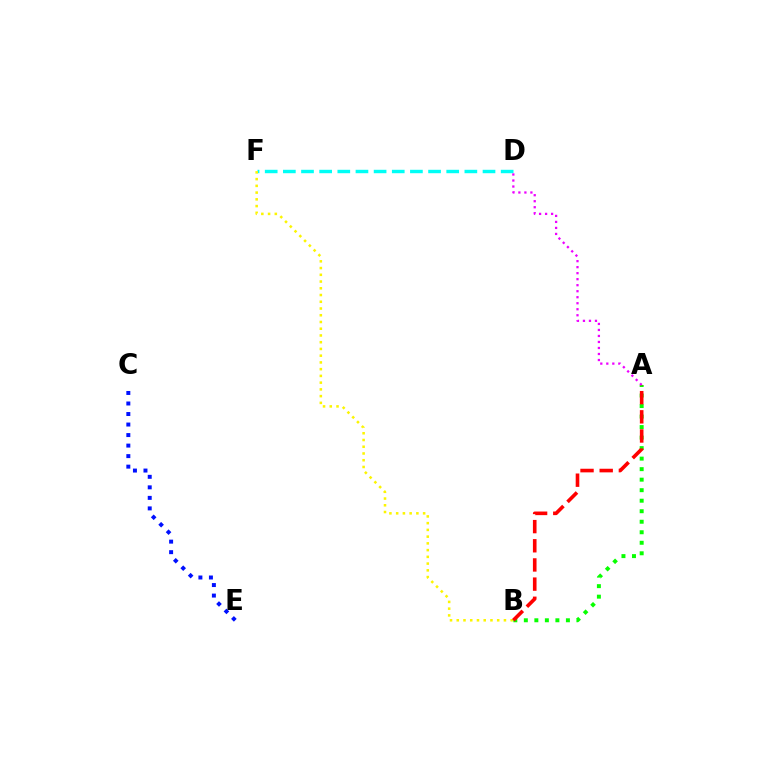{('D', 'F'): [{'color': '#00fff6', 'line_style': 'dashed', 'thickness': 2.47}], ('C', 'E'): [{'color': '#0010ff', 'line_style': 'dotted', 'thickness': 2.86}], ('A', 'B'): [{'color': '#08ff00', 'line_style': 'dotted', 'thickness': 2.86}, {'color': '#ff0000', 'line_style': 'dashed', 'thickness': 2.6}], ('A', 'D'): [{'color': '#ee00ff', 'line_style': 'dotted', 'thickness': 1.63}], ('B', 'F'): [{'color': '#fcf500', 'line_style': 'dotted', 'thickness': 1.83}]}